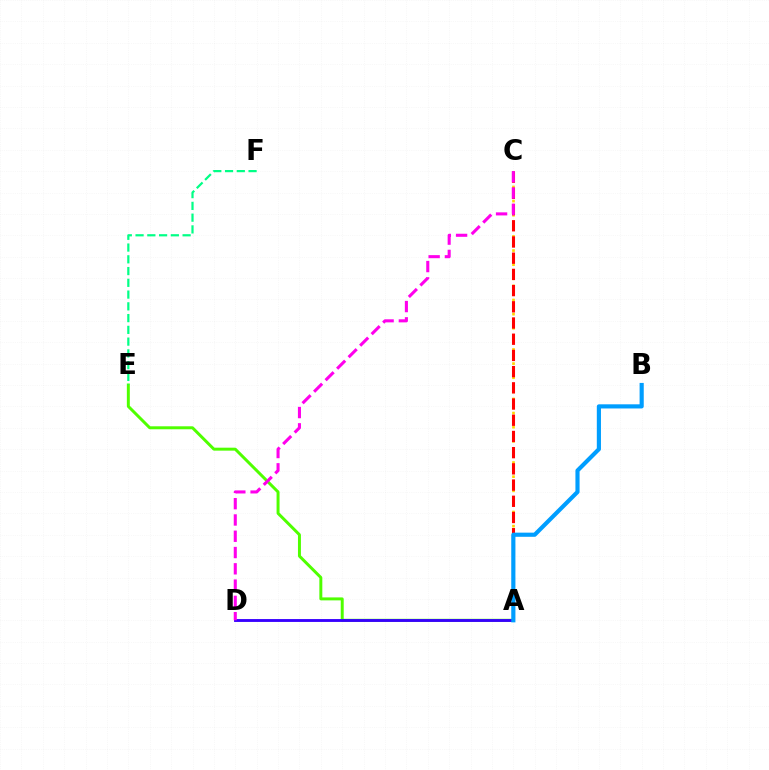{('A', 'E'): [{'color': '#4fff00', 'line_style': 'solid', 'thickness': 2.14}], ('A', 'D'): [{'color': '#3700ff', 'line_style': 'solid', 'thickness': 2.06}], ('A', 'C'): [{'color': '#ffd500', 'line_style': 'dotted', 'thickness': 1.92}, {'color': '#ff0000', 'line_style': 'dashed', 'thickness': 2.2}], ('E', 'F'): [{'color': '#00ff86', 'line_style': 'dashed', 'thickness': 1.6}], ('A', 'B'): [{'color': '#009eff', 'line_style': 'solid', 'thickness': 2.99}], ('C', 'D'): [{'color': '#ff00ed', 'line_style': 'dashed', 'thickness': 2.21}]}